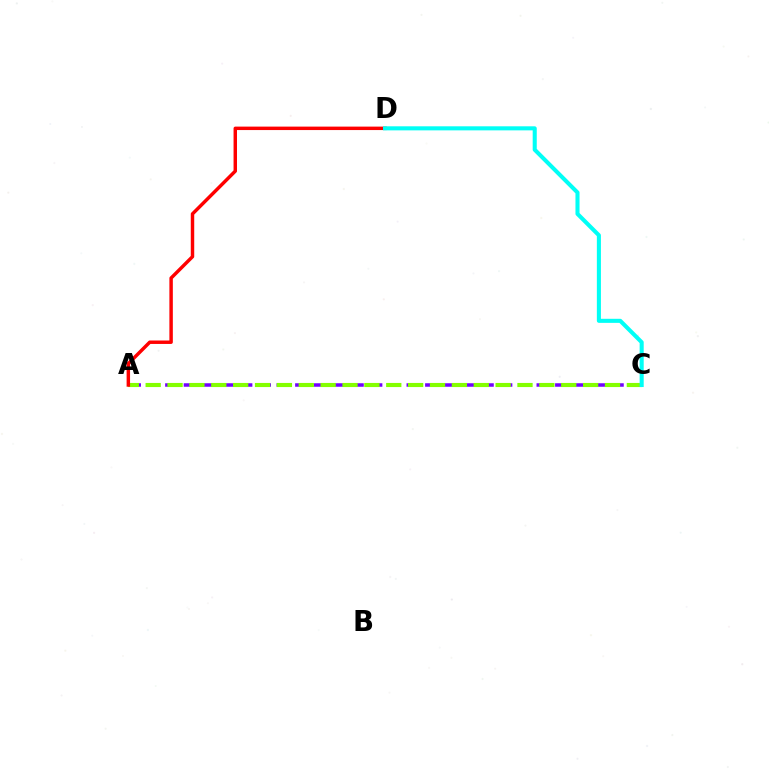{('A', 'C'): [{'color': '#7200ff', 'line_style': 'dashed', 'thickness': 2.52}, {'color': '#84ff00', 'line_style': 'dashed', 'thickness': 2.97}], ('A', 'D'): [{'color': '#ff0000', 'line_style': 'solid', 'thickness': 2.48}], ('C', 'D'): [{'color': '#00fff6', 'line_style': 'solid', 'thickness': 2.93}]}